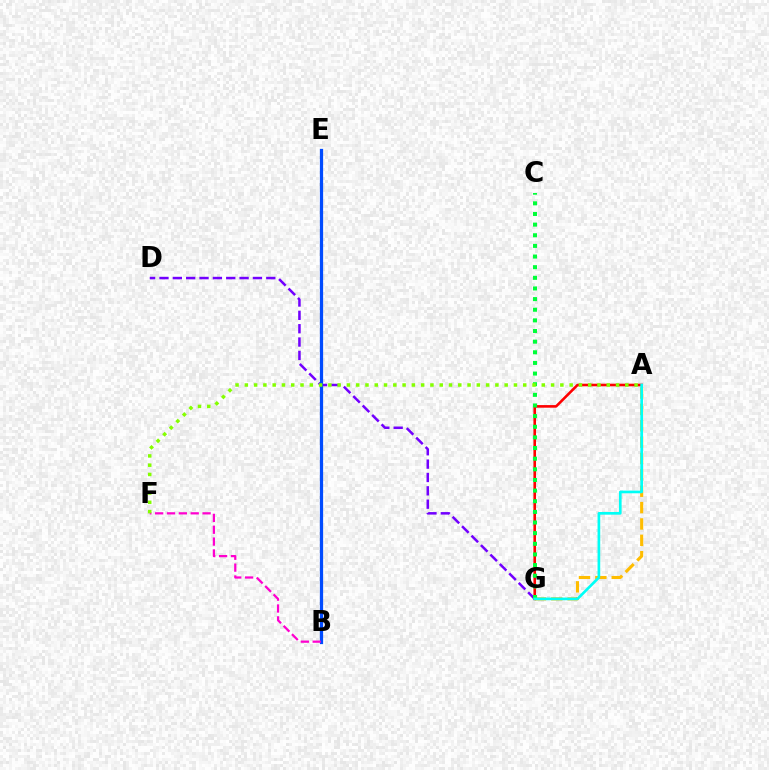{('D', 'G'): [{'color': '#7200ff', 'line_style': 'dashed', 'thickness': 1.81}], ('A', 'G'): [{'color': '#ffbd00', 'line_style': 'dashed', 'thickness': 2.22}, {'color': '#ff0000', 'line_style': 'solid', 'thickness': 1.88}, {'color': '#00fff6', 'line_style': 'solid', 'thickness': 1.92}], ('B', 'E'): [{'color': '#004bff', 'line_style': 'solid', 'thickness': 2.33}], ('C', 'G'): [{'color': '#00ff39', 'line_style': 'dotted', 'thickness': 2.89}], ('B', 'F'): [{'color': '#ff00cf', 'line_style': 'dashed', 'thickness': 1.61}], ('A', 'F'): [{'color': '#84ff00', 'line_style': 'dotted', 'thickness': 2.52}]}